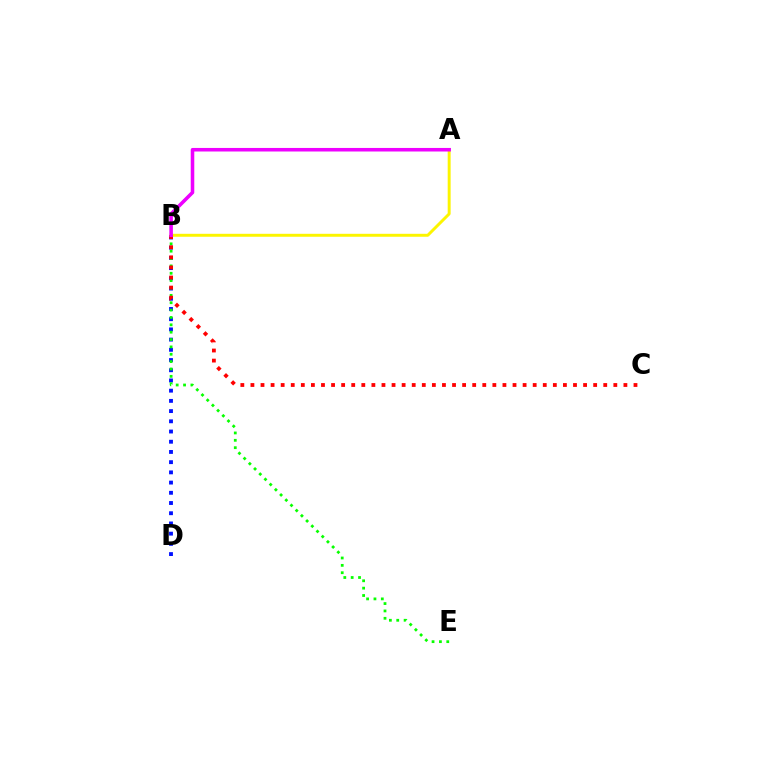{('A', 'B'): [{'color': '#00fff6', 'line_style': 'dotted', 'thickness': 1.74}, {'color': '#fcf500', 'line_style': 'solid', 'thickness': 2.12}, {'color': '#ee00ff', 'line_style': 'solid', 'thickness': 2.56}], ('B', 'D'): [{'color': '#0010ff', 'line_style': 'dotted', 'thickness': 2.77}], ('B', 'E'): [{'color': '#08ff00', 'line_style': 'dotted', 'thickness': 2.0}], ('B', 'C'): [{'color': '#ff0000', 'line_style': 'dotted', 'thickness': 2.74}]}